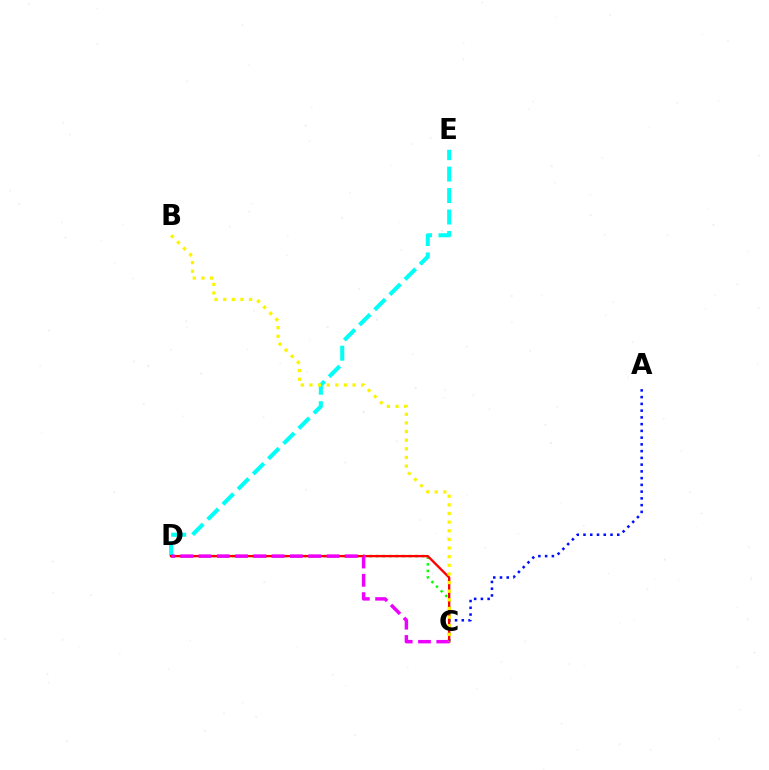{('A', 'C'): [{'color': '#0010ff', 'line_style': 'dotted', 'thickness': 1.83}], ('D', 'E'): [{'color': '#00fff6', 'line_style': 'dashed', 'thickness': 2.91}], ('C', 'D'): [{'color': '#08ff00', 'line_style': 'dotted', 'thickness': 1.78}, {'color': '#ff0000', 'line_style': 'solid', 'thickness': 1.69}, {'color': '#ee00ff', 'line_style': 'dashed', 'thickness': 2.48}], ('B', 'C'): [{'color': '#fcf500', 'line_style': 'dotted', 'thickness': 2.35}]}